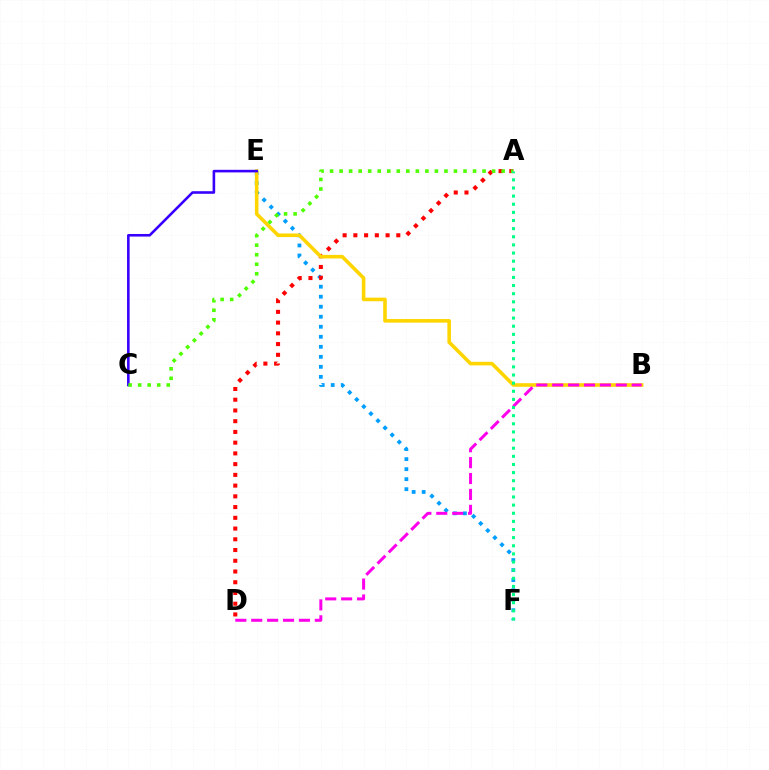{('E', 'F'): [{'color': '#009eff', 'line_style': 'dotted', 'thickness': 2.72}], ('A', 'D'): [{'color': '#ff0000', 'line_style': 'dotted', 'thickness': 2.92}], ('B', 'E'): [{'color': '#ffd500', 'line_style': 'solid', 'thickness': 2.59}], ('C', 'E'): [{'color': '#3700ff', 'line_style': 'solid', 'thickness': 1.86}], ('B', 'D'): [{'color': '#ff00ed', 'line_style': 'dashed', 'thickness': 2.16}], ('A', 'C'): [{'color': '#4fff00', 'line_style': 'dotted', 'thickness': 2.59}], ('A', 'F'): [{'color': '#00ff86', 'line_style': 'dotted', 'thickness': 2.21}]}